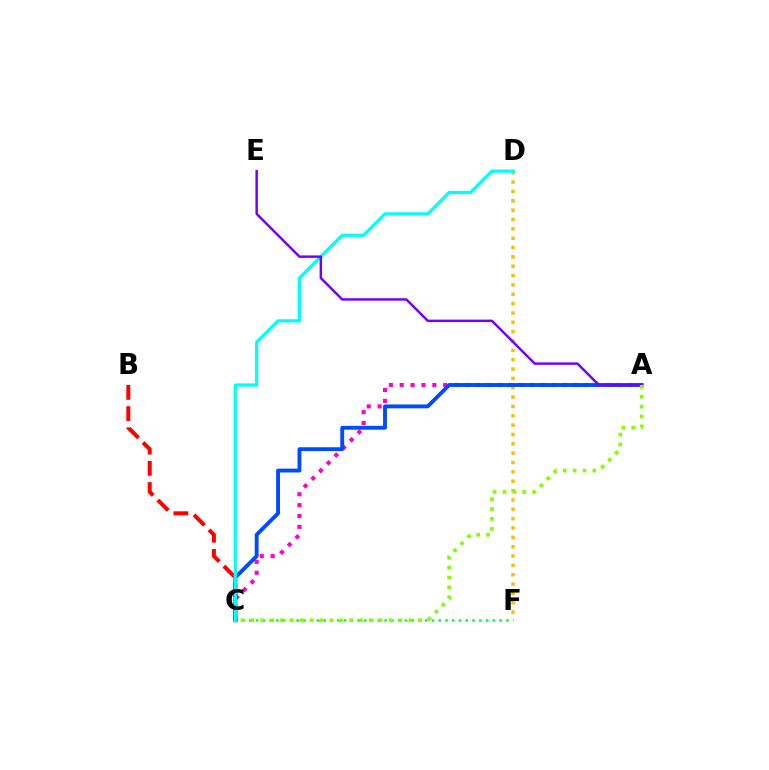{('D', 'F'): [{'color': '#ffbd00', 'line_style': 'dotted', 'thickness': 2.54}], ('C', 'F'): [{'color': '#00ff39', 'line_style': 'dotted', 'thickness': 1.84}], ('A', 'C'): [{'color': '#ff00cf', 'line_style': 'dotted', 'thickness': 2.95}, {'color': '#004bff', 'line_style': 'solid', 'thickness': 2.79}, {'color': '#84ff00', 'line_style': 'dotted', 'thickness': 2.68}], ('B', 'C'): [{'color': '#ff0000', 'line_style': 'dashed', 'thickness': 2.88}], ('C', 'D'): [{'color': '#00fff6', 'line_style': 'solid', 'thickness': 2.31}], ('A', 'E'): [{'color': '#7200ff', 'line_style': 'solid', 'thickness': 1.76}]}